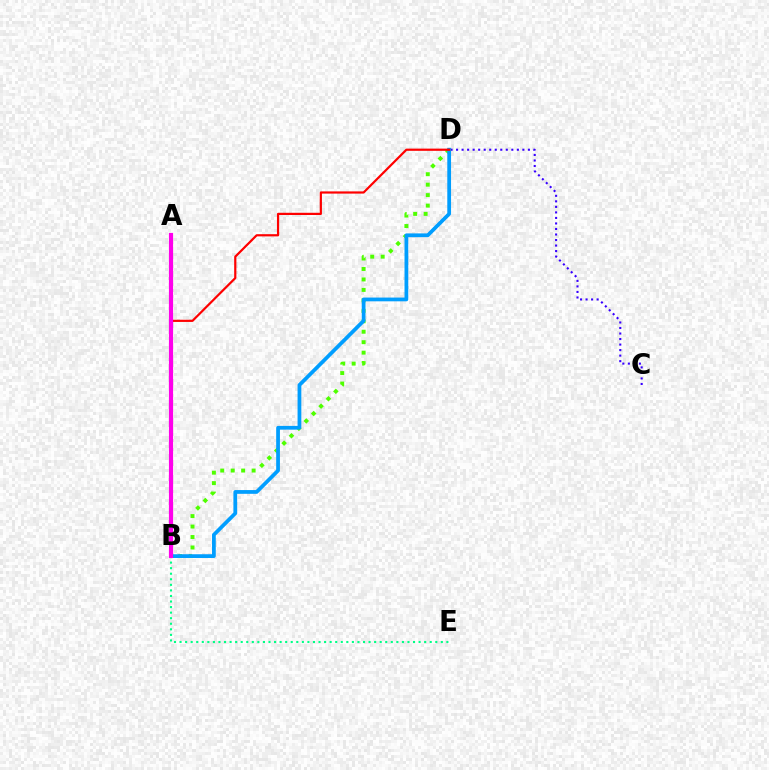{('C', 'D'): [{'color': '#3700ff', 'line_style': 'dotted', 'thickness': 1.5}], ('B', 'E'): [{'color': '#00ff86', 'line_style': 'dotted', 'thickness': 1.51}], ('B', 'D'): [{'color': '#4fff00', 'line_style': 'dotted', 'thickness': 2.84}, {'color': '#009eff', 'line_style': 'solid', 'thickness': 2.7}, {'color': '#ff0000', 'line_style': 'solid', 'thickness': 1.59}], ('A', 'B'): [{'color': '#ffd500', 'line_style': 'dashed', 'thickness': 2.11}, {'color': '#ff00ed', 'line_style': 'solid', 'thickness': 3.0}]}